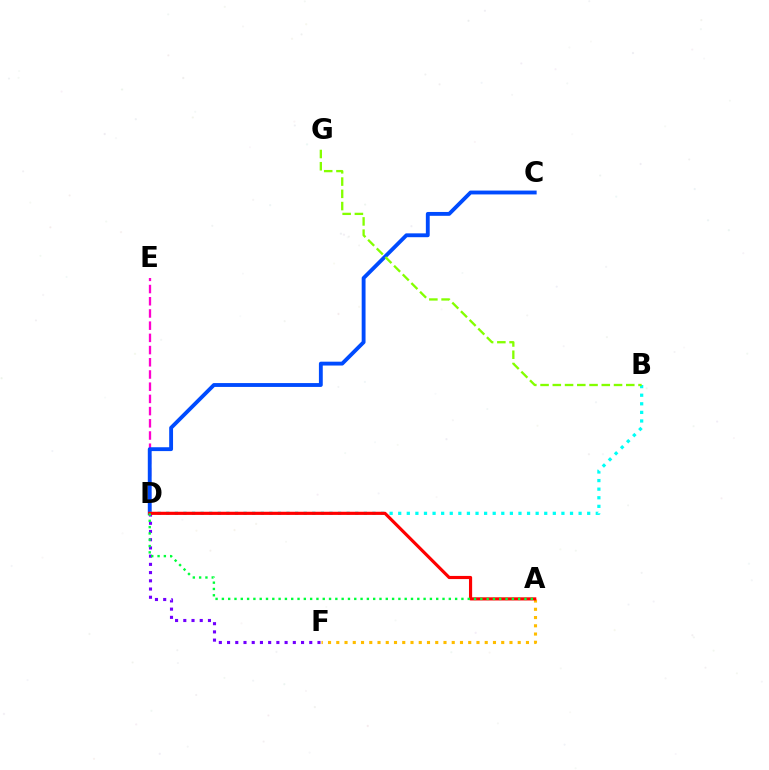{('D', 'E'): [{'color': '#ff00cf', 'line_style': 'dashed', 'thickness': 1.66}], ('A', 'F'): [{'color': '#ffbd00', 'line_style': 'dotted', 'thickness': 2.24}], ('C', 'D'): [{'color': '#004bff', 'line_style': 'solid', 'thickness': 2.77}], ('D', 'F'): [{'color': '#7200ff', 'line_style': 'dotted', 'thickness': 2.23}], ('B', 'D'): [{'color': '#00fff6', 'line_style': 'dotted', 'thickness': 2.33}], ('A', 'D'): [{'color': '#ff0000', 'line_style': 'solid', 'thickness': 2.27}, {'color': '#00ff39', 'line_style': 'dotted', 'thickness': 1.71}], ('B', 'G'): [{'color': '#84ff00', 'line_style': 'dashed', 'thickness': 1.66}]}